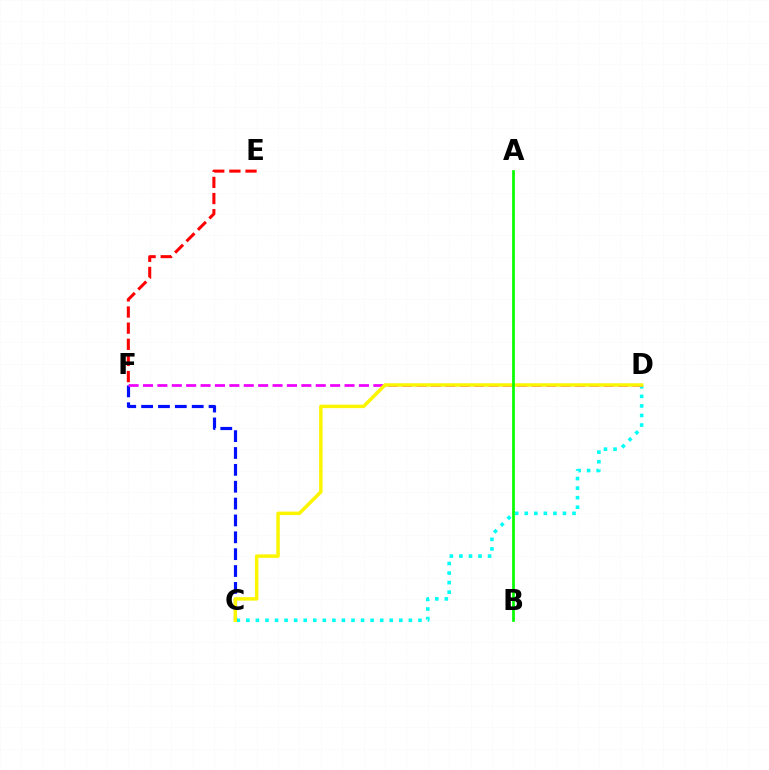{('C', 'D'): [{'color': '#00fff6', 'line_style': 'dotted', 'thickness': 2.6}, {'color': '#fcf500', 'line_style': 'solid', 'thickness': 2.51}], ('E', 'F'): [{'color': '#ff0000', 'line_style': 'dashed', 'thickness': 2.19}], ('C', 'F'): [{'color': '#0010ff', 'line_style': 'dashed', 'thickness': 2.29}], ('D', 'F'): [{'color': '#ee00ff', 'line_style': 'dashed', 'thickness': 1.96}], ('A', 'B'): [{'color': '#08ff00', 'line_style': 'solid', 'thickness': 1.96}]}